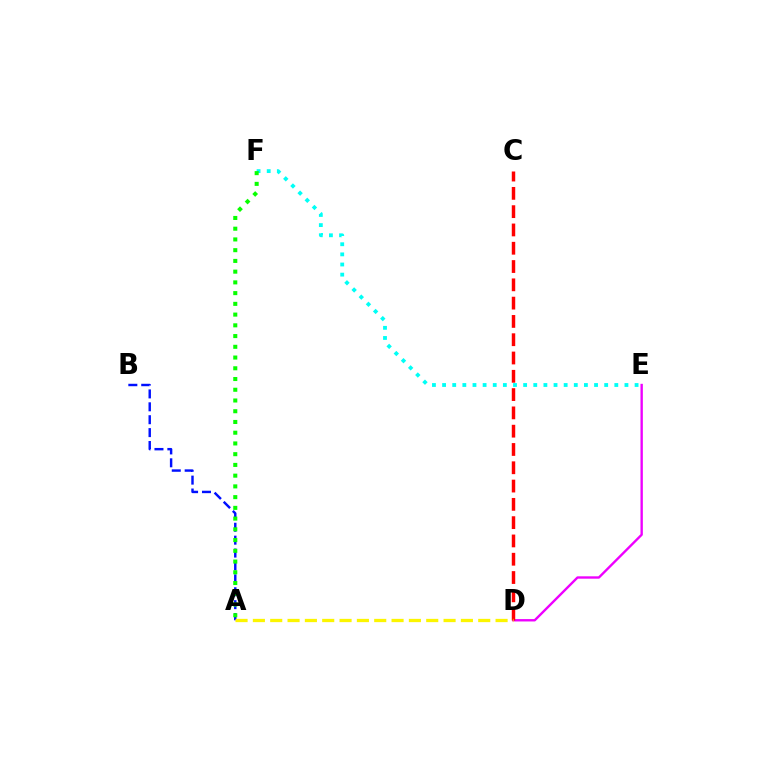{('E', 'F'): [{'color': '#00fff6', 'line_style': 'dotted', 'thickness': 2.75}], ('A', 'B'): [{'color': '#0010ff', 'line_style': 'dashed', 'thickness': 1.75}], ('D', 'E'): [{'color': '#ee00ff', 'line_style': 'solid', 'thickness': 1.71}], ('C', 'D'): [{'color': '#ff0000', 'line_style': 'dashed', 'thickness': 2.49}], ('A', 'D'): [{'color': '#fcf500', 'line_style': 'dashed', 'thickness': 2.35}], ('A', 'F'): [{'color': '#08ff00', 'line_style': 'dotted', 'thickness': 2.92}]}